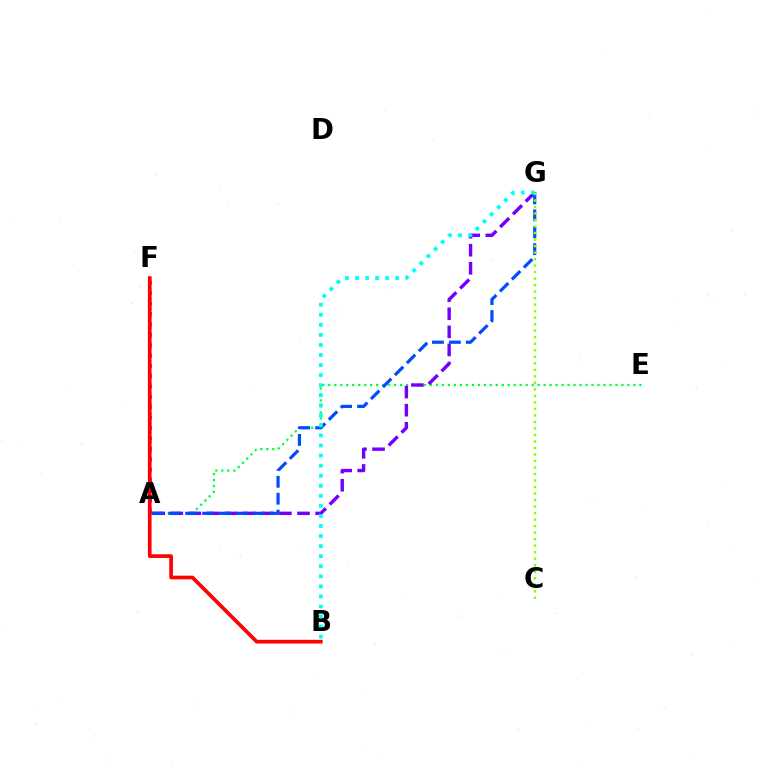{('A', 'E'): [{'color': '#00ff39', 'line_style': 'dotted', 'thickness': 1.63}], ('A', 'G'): [{'color': '#7200ff', 'line_style': 'dashed', 'thickness': 2.46}, {'color': '#004bff', 'line_style': 'dashed', 'thickness': 2.3}], ('A', 'F'): [{'color': '#ffbd00', 'line_style': 'dotted', 'thickness': 2.59}, {'color': '#ff00cf', 'line_style': 'dotted', 'thickness': 2.82}], ('C', 'G'): [{'color': '#84ff00', 'line_style': 'dotted', 'thickness': 1.77}], ('B', 'G'): [{'color': '#00fff6', 'line_style': 'dotted', 'thickness': 2.73}], ('B', 'F'): [{'color': '#ff0000', 'line_style': 'solid', 'thickness': 2.65}]}